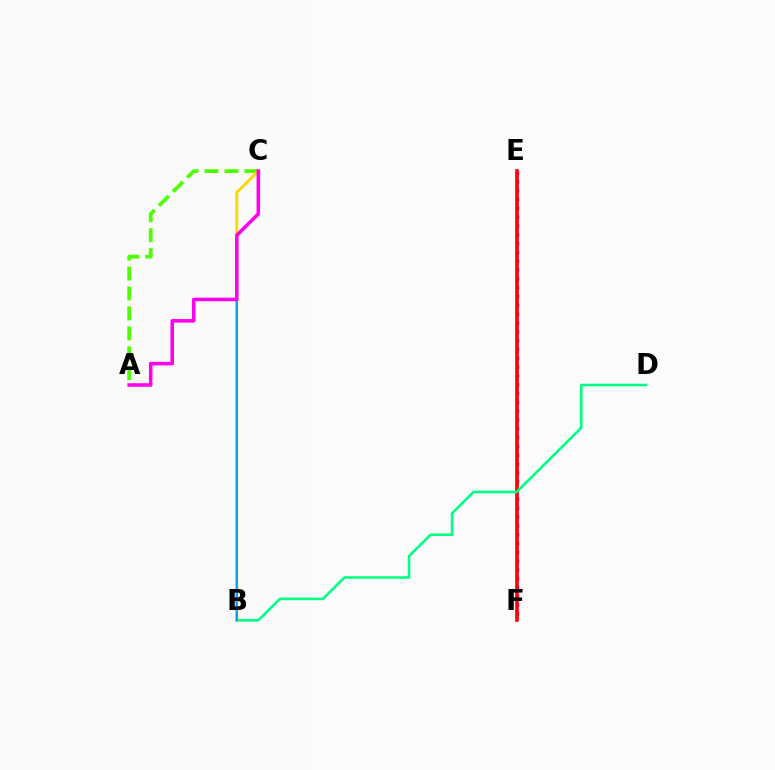{('E', 'F'): [{'color': '#3700ff', 'line_style': 'dotted', 'thickness': 2.4}, {'color': '#ff0000', 'line_style': 'solid', 'thickness': 2.61}], ('A', 'C'): [{'color': '#4fff00', 'line_style': 'dashed', 'thickness': 2.71}, {'color': '#ff00ed', 'line_style': 'solid', 'thickness': 2.55}], ('B', 'D'): [{'color': '#00ff86', 'line_style': 'solid', 'thickness': 1.87}], ('B', 'C'): [{'color': '#ffd500', 'line_style': 'solid', 'thickness': 2.06}, {'color': '#009eff', 'line_style': 'solid', 'thickness': 1.6}]}